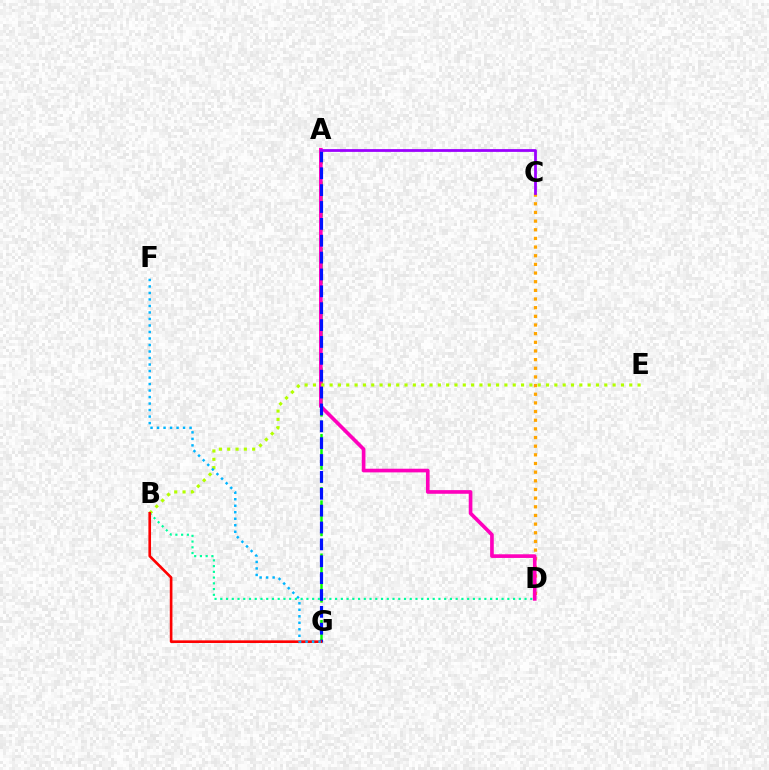{('A', 'G'): [{'color': '#08ff00', 'line_style': 'dashed', 'thickness': 1.81}, {'color': '#0010ff', 'line_style': 'dashed', 'thickness': 2.29}], ('C', 'D'): [{'color': '#ffa500', 'line_style': 'dotted', 'thickness': 2.35}], ('A', 'D'): [{'color': '#ff00bd', 'line_style': 'solid', 'thickness': 2.63}], ('B', 'E'): [{'color': '#b3ff00', 'line_style': 'dotted', 'thickness': 2.26}], ('B', 'D'): [{'color': '#00ff9d', 'line_style': 'dotted', 'thickness': 1.56}], ('A', 'C'): [{'color': '#9b00ff', 'line_style': 'solid', 'thickness': 2.0}], ('B', 'G'): [{'color': '#ff0000', 'line_style': 'solid', 'thickness': 1.9}], ('F', 'G'): [{'color': '#00b5ff', 'line_style': 'dotted', 'thickness': 1.77}]}